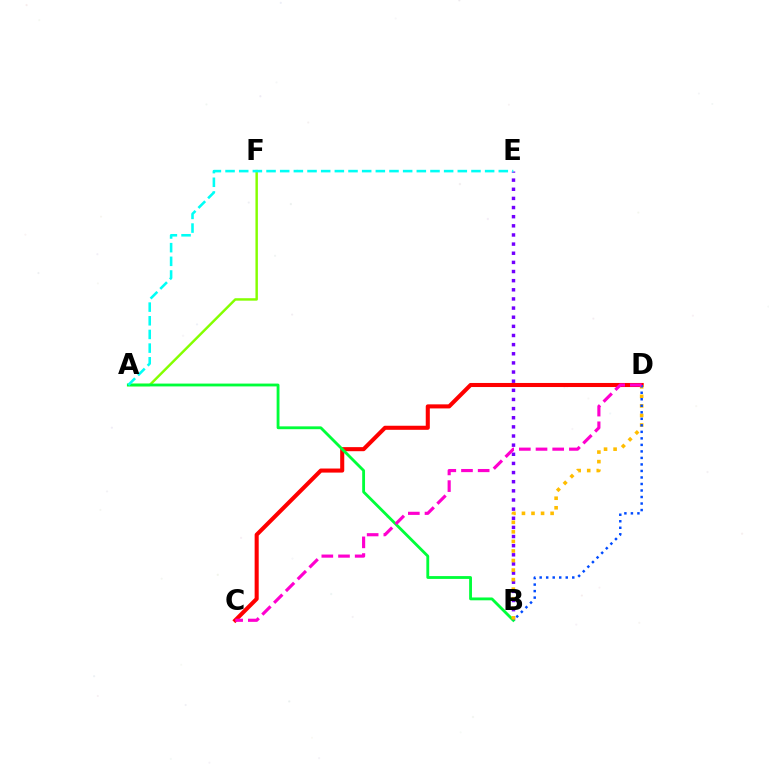{('B', 'E'): [{'color': '#7200ff', 'line_style': 'dotted', 'thickness': 2.48}], ('A', 'F'): [{'color': '#84ff00', 'line_style': 'solid', 'thickness': 1.76}], ('C', 'D'): [{'color': '#ff0000', 'line_style': 'solid', 'thickness': 2.93}, {'color': '#ff00cf', 'line_style': 'dashed', 'thickness': 2.27}], ('A', 'B'): [{'color': '#00ff39', 'line_style': 'solid', 'thickness': 2.04}], ('A', 'E'): [{'color': '#00fff6', 'line_style': 'dashed', 'thickness': 1.86}], ('B', 'D'): [{'color': '#ffbd00', 'line_style': 'dotted', 'thickness': 2.6}, {'color': '#004bff', 'line_style': 'dotted', 'thickness': 1.77}]}